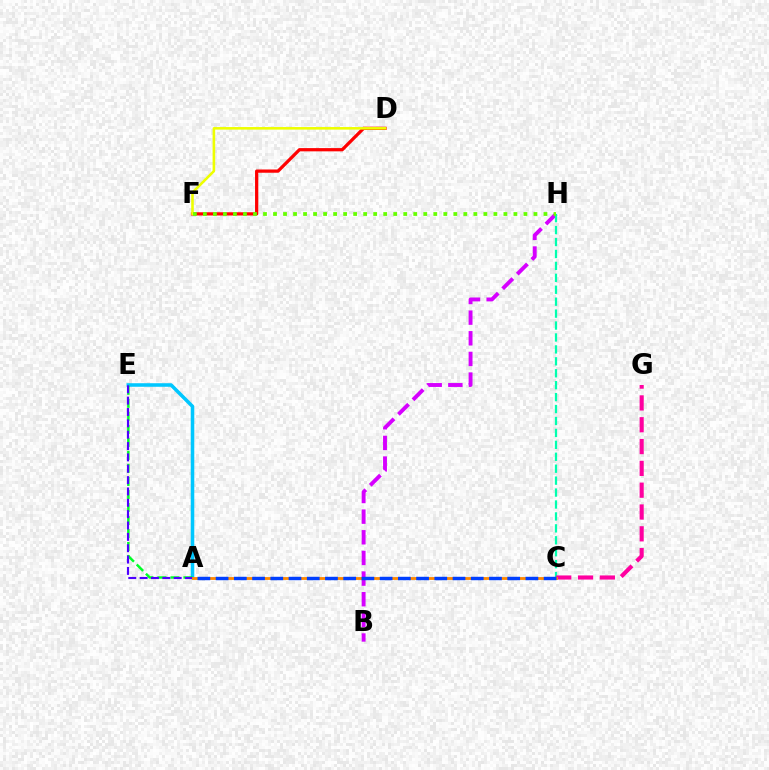{('D', 'F'): [{'color': '#ff0000', 'line_style': 'solid', 'thickness': 2.33}, {'color': '#eeff00', 'line_style': 'solid', 'thickness': 1.86}], ('A', 'E'): [{'color': '#00c7ff', 'line_style': 'solid', 'thickness': 2.56}, {'color': '#00ff27', 'line_style': 'dashed', 'thickness': 1.77}, {'color': '#4f00ff', 'line_style': 'dashed', 'thickness': 1.54}], ('B', 'H'): [{'color': '#d600ff', 'line_style': 'dashed', 'thickness': 2.8}], ('C', 'H'): [{'color': '#00ffaf', 'line_style': 'dashed', 'thickness': 1.62}], ('C', 'G'): [{'color': '#ff00a0', 'line_style': 'dashed', 'thickness': 2.96}], ('A', 'C'): [{'color': '#ff8800', 'line_style': 'solid', 'thickness': 2.04}, {'color': '#003fff', 'line_style': 'dashed', 'thickness': 2.48}], ('F', 'H'): [{'color': '#66ff00', 'line_style': 'dotted', 'thickness': 2.72}]}